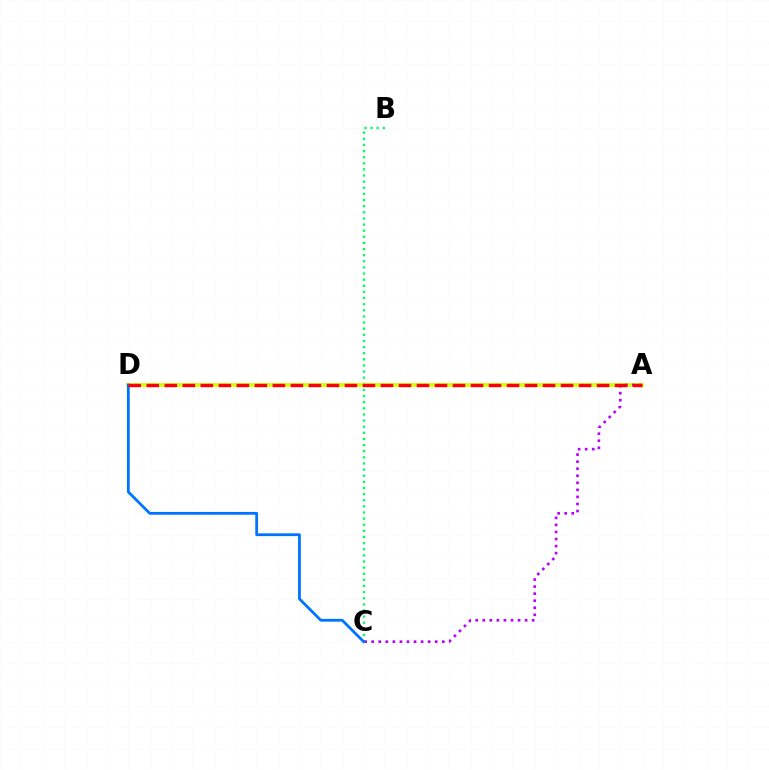{('B', 'C'): [{'color': '#00ff5c', 'line_style': 'dotted', 'thickness': 1.66}], ('A', 'D'): [{'color': '#d1ff00', 'line_style': 'solid', 'thickness': 2.68}, {'color': '#ff0000', 'line_style': 'dashed', 'thickness': 2.45}], ('A', 'C'): [{'color': '#b900ff', 'line_style': 'dotted', 'thickness': 1.92}], ('C', 'D'): [{'color': '#0074ff', 'line_style': 'solid', 'thickness': 2.01}]}